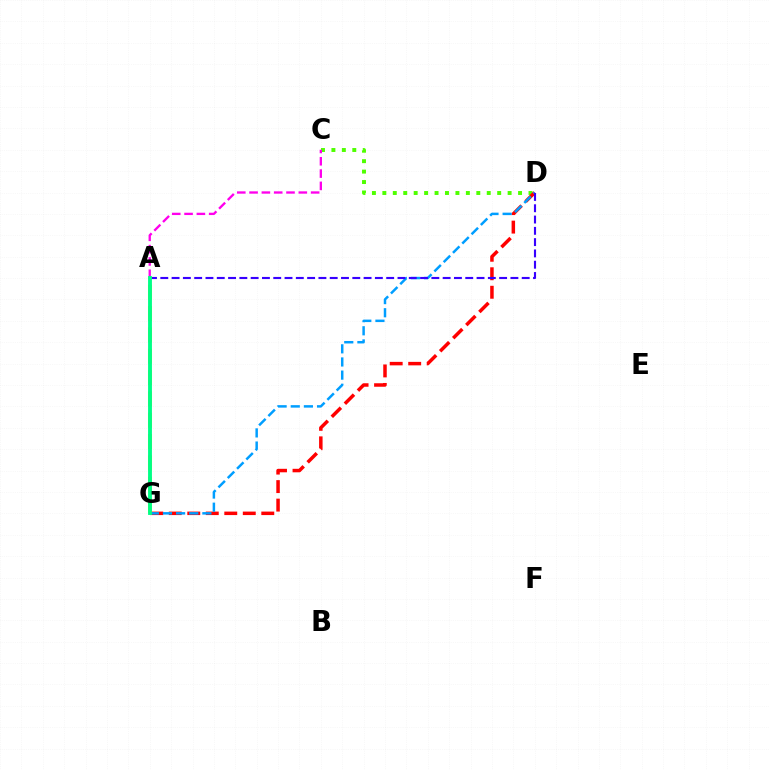{('C', 'D'): [{'color': '#4fff00', 'line_style': 'dotted', 'thickness': 2.84}], ('A', 'C'): [{'color': '#ff00ed', 'line_style': 'dashed', 'thickness': 1.67}], ('D', 'G'): [{'color': '#ff0000', 'line_style': 'dashed', 'thickness': 2.51}, {'color': '#009eff', 'line_style': 'dashed', 'thickness': 1.79}], ('A', 'G'): [{'color': '#ffd500', 'line_style': 'dashed', 'thickness': 2.9}, {'color': '#00ff86', 'line_style': 'solid', 'thickness': 2.78}], ('A', 'D'): [{'color': '#3700ff', 'line_style': 'dashed', 'thickness': 1.53}]}